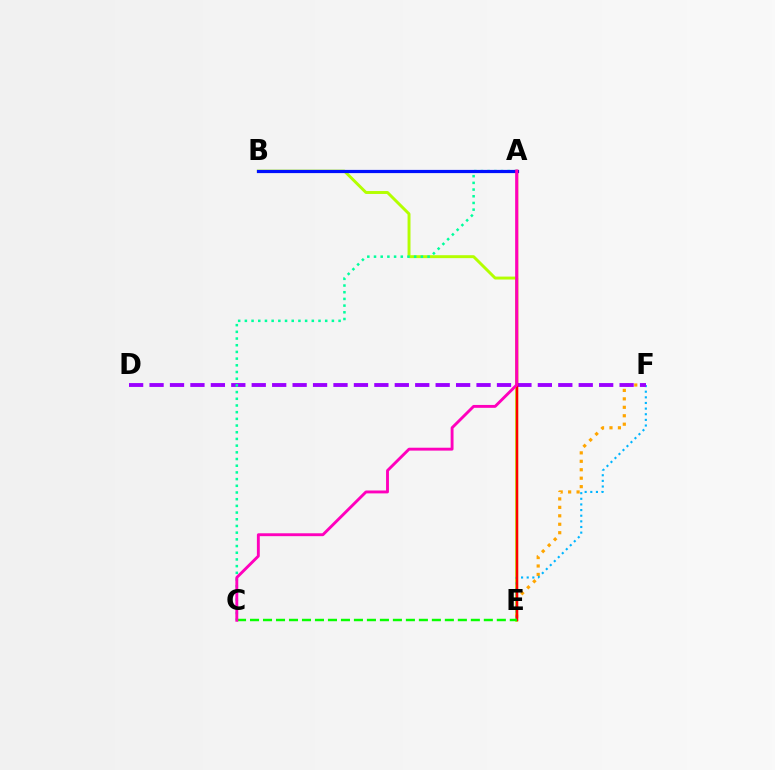{('B', 'E'): [{'color': '#b3ff00', 'line_style': 'solid', 'thickness': 2.11}], ('E', 'F'): [{'color': '#ffa500', 'line_style': 'dotted', 'thickness': 2.3}, {'color': '#00b5ff', 'line_style': 'dotted', 'thickness': 1.53}], ('D', 'F'): [{'color': '#9b00ff', 'line_style': 'dashed', 'thickness': 2.78}], ('A', 'C'): [{'color': '#00ff9d', 'line_style': 'dotted', 'thickness': 1.82}, {'color': '#ff00bd', 'line_style': 'solid', 'thickness': 2.08}], ('A', 'B'): [{'color': '#0010ff', 'line_style': 'solid', 'thickness': 2.31}], ('A', 'E'): [{'color': '#ff0000', 'line_style': 'solid', 'thickness': 1.78}], ('C', 'E'): [{'color': '#08ff00', 'line_style': 'dashed', 'thickness': 1.76}]}